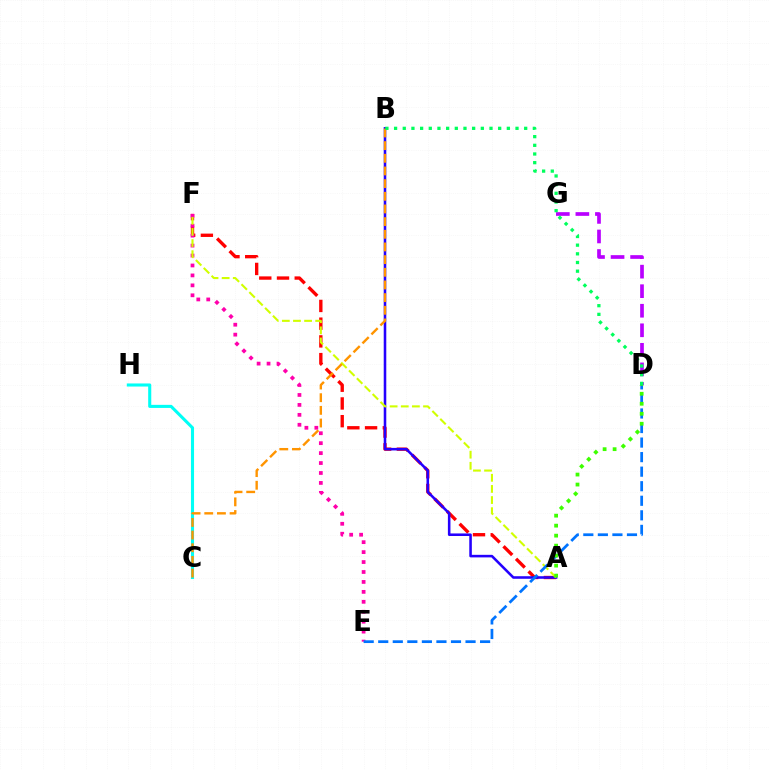{('A', 'F'): [{'color': '#ff0000', 'line_style': 'dashed', 'thickness': 2.41}, {'color': '#d1ff00', 'line_style': 'dashed', 'thickness': 1.51}], ('A', 'B'): [{'color': '#2500ff', 'line_style': 'solid', 'thickness': 1.84}], ('E', 'F'): [{'color': '#ff00ac', 'line_style': 'dotted', 'thickness': 2.7}], ('C', 'H'): [{'color': '#00fff6', 'line_style': 'solid', 'thickness': 2.22}], ('B', 'C'): [{'color': '#ff9400', 'line_style': 'dashed', 'thickness': 1.72}], ('D', 'G'): [{'color': '#b900ff', 'line_style': 'dashed', 'thickness': 2.66}], ('D', 'E'): [{'color': '#0074ff', 'line_style': 'dashed', 'thickness': 1.98}], ('B', 'D'): [{'color': '#00ff5c', 'line_style': 'dotted', 'thickness': 2.36}], ('A', 'D'): [{'color': '#3dff00', 'line_style': 'dotted', 'thickness': 2.71}]}